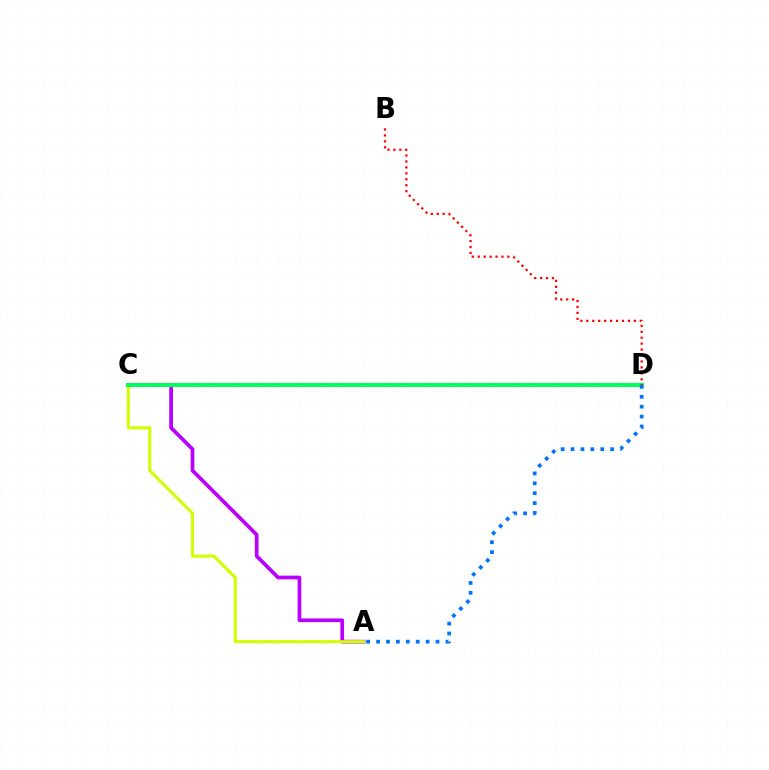{('A', 'C'): [{'color': '#b900ff', 'line_style': 'solid', 'thickness': 2.69}, {'color': '#d1ff00', 'line_style': 'solid', 'thickness': 2.23}], ('C', 'D'): [{'color': '#00ff5c', 'line_style': 'solid', 'thickness': 2.86}], ('B', 'D'): [{'color': '#ff0000', 'line_style': 'dotted', 'thickness': 1.61}], ('A', 'D'): [{'color': '#0074ff', 'line_style': 'dotted', 'thickness': 2.69}]}